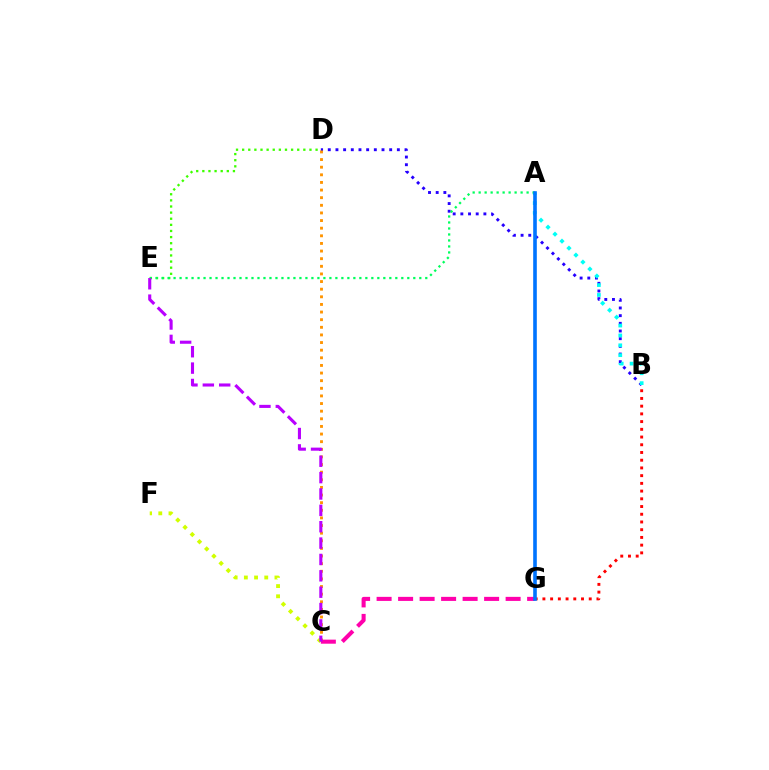{('B', 'D'): [{'color': '#2500ff', 'line_style': 'dotted', 'thickness': 2.09}], ('C', 'D'): [{'color': '#ff9400', 'line_style': 'dotted', 'thickness': 2.07}], ('D', 'E'): [{'color': '#3dff00', 'line_style': 'dotted', 'thickness': 1.66}], ('A', 'B'): [{'color': '#00fff6', 'line_style': 'dotted', 'thickness': 2.68}], ('C', 'F'): [{'color': '#d1ff00', 'line_style': 'dotted', 'thickness': 2.77}], ('A', 'E'): [{'color': '#00ff5c', 'line_style': 'dotted', 'thickness': 1.63}], ('C', 'G'): [{'color': '#ff00ac', 'line_style': 'dashed', 'thickness': 2.92}], ('C', 'E'): [{'color': '#b900ff', 'line_style': 'dashed', 'thickness': 2.22}], ('B', 'G'): [{'color': '#ff0000', 'line_style': 'dotted', 'thickness': 2.1}], ('A', 'G'): [{'color': '#0074ff', 'line_style': 'solid', 'thickness': 2.6}]}